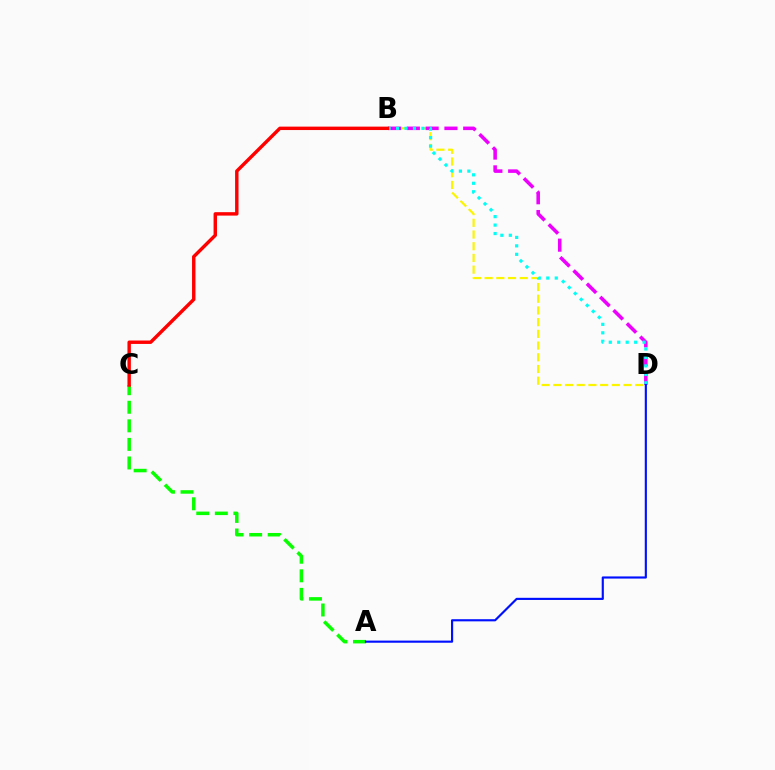{('B', 'D'): [{'color': '#fcf500', 'line_style': 'dashed', 'thickness': 1.59}, {'color': '#ee00ff', 'line_style': 'dashed', 'thickness': 2.55}, {'color': '#00fff6', 'line_style': 'dotted', 'thickness': 2.3}], ('A', 'C'): [{'color': '#08ff00', 'line_style': 'dashed', 'thickness': 2.52}], ('A', 'D'): [{'color': '#0010ff', 'line_style': 'solid', 'thickness': 1.55}], ('B', 'C'): [{'color': '#ff0000', 'line_style': 'solid', 'thickness': 2.47}]}